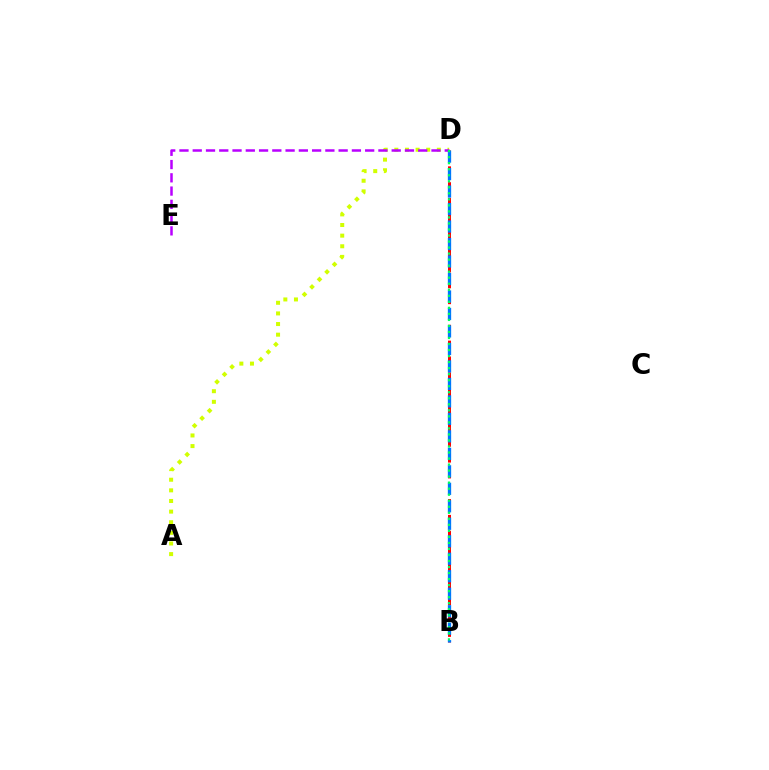{('B', 'D'): [{'color': '#ff0000', 'line_style': 'dashed', 'thickness': 2.15}, {'color': '#0074ff', 'line_style': 'dashed', 'thickness': 2.38}, {'color': '#00ff5c', 'line_style': 'dotted', 'thickness': 1.64}], ('A', 'D'): [{'color': '#d1ff00', 'line_style': 'dotted', 'thickness': 2.89}], ('D', 'E'): [{'color': '#b900ff', 'line_style': 'dashed', 'thickness': 1.8}]}